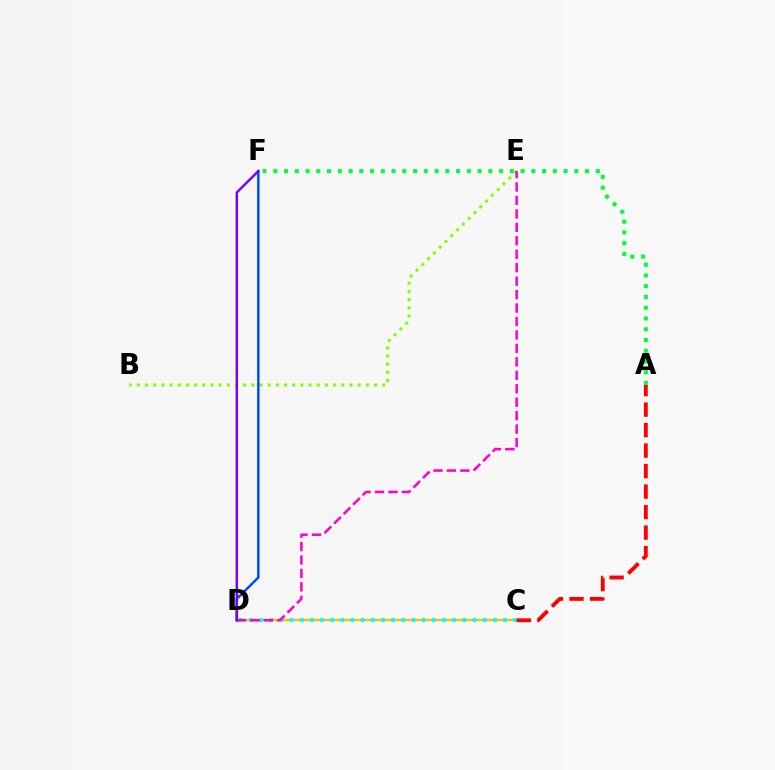{('C', 'D'): [{'color': '#ffbd00', 'line_style': 'solid', 'thickness': 1.7}, {'color': '#00fff6', 'line_style': 'dotted', 'thickness': 2.76}], ('B', 'E'): [{'color': '#84ff00', 'line_style': 'dotted', 'thickness': 2.22}], ('D', 'F'): [{'color': '#004bff', 'line_style': 'solid', 'thickness': 1.78}, {'color': '#7200ff', 'line_style': 'solid', 'thickness': 1.75}], ('D', 'E'): [{'color': '#ff00cf', 'line_style': 'dashed', 'thickness': 1.83}], ('A', 'F'): [{'color': '#00ff39', 'line_style': 'dotted', 'thickness': 2.92}], ('A', 'C'): [{'color': '#ff0000', 'line_style': 'dashed', 'thickness': 2.79}]}